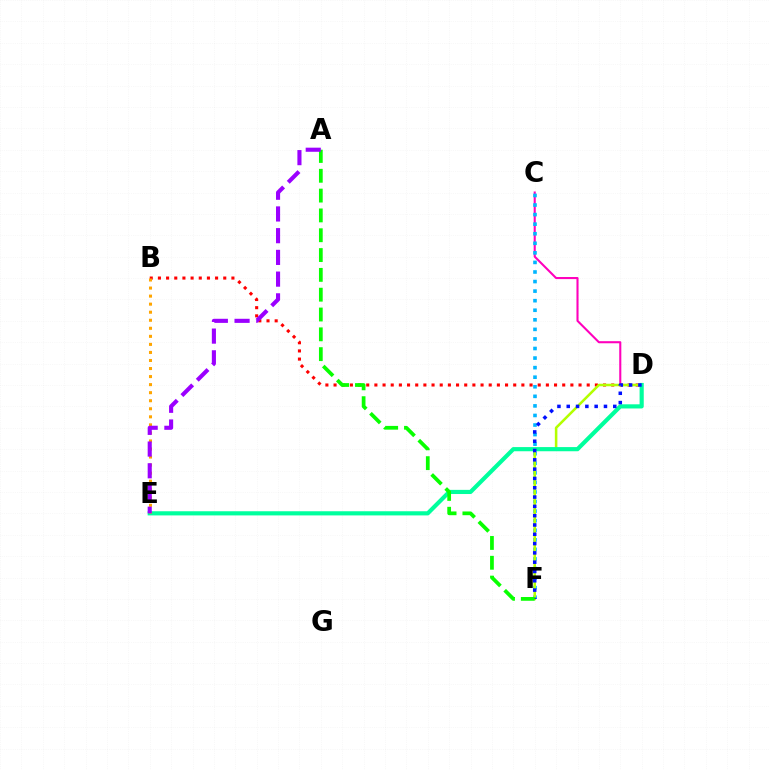{('B', 'D'): [{'color': '#ff0000', 'line_style': 'dotted', 'thickness': 2.22}], ('C', 'D'): [{'color': '#ff00bd', 'line_style': 'solid', 'thickness': 1.5}], ('C', 'F'): [{'color': '#00b5ff', 'line_style': 'dotted', 'thickness': 2.6}], ('D', 'F'): [{'color': '#b3ff00', 'line_style': 'solid', 'thickness': 1.83}, {'color': '#0010ff', 'line_style': 'dotted', 'thickness': 2.53}], ('D', 'E'): [{'color': '#00ff9d', 'line_style': 'solid', 'thickness': 2.99}], ('A', 'F'): [{'color': '#08ff00', 'line_style': 'dashed', 'thickness': 2.69}], ('B', 'E'): [{'color': '#ffa500', 'line_style': 'dotted', 'thickness': 2.19}], ('A', 'E'): [{'color': '#9b00ff', 'line_style': 'dashed', 'thickness': 2.95}]}